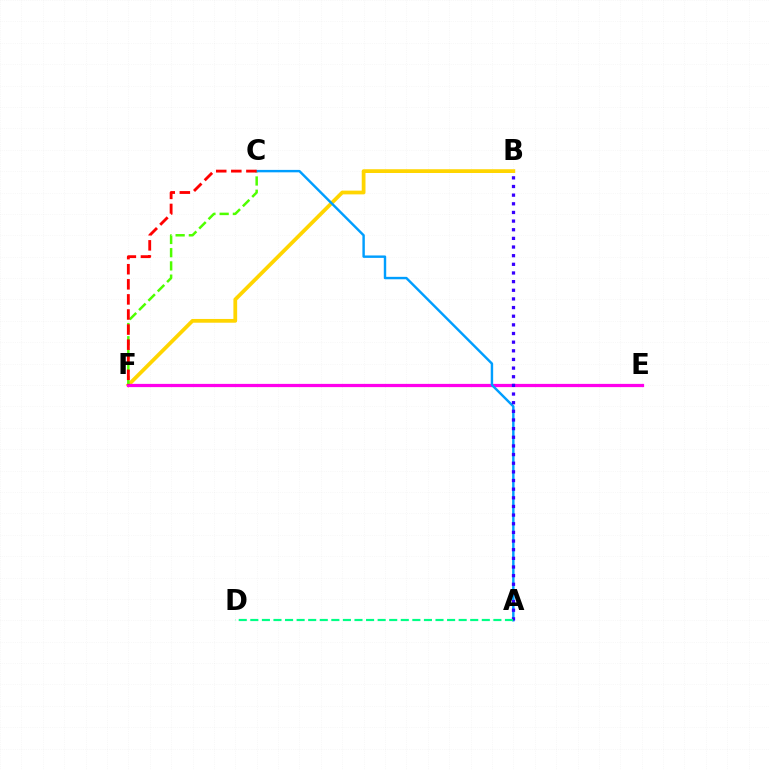{('B', 'F'): [{'color': '#ffd500', 'line_style': 'solid', 'thickness': 2.71}], ('C', 'F'): [{'color': '#4fff00', 'line_style': 'dashed', 'thickness': 1.8}, {'color': '#ff0000', 'line_style': 'dashed', 'thickness': 2.05}], ('E', 'F'): [{'color': '#ff00ed', 'line_style': 'solid', 'thickness': 2.33}], ('A', 'C'): [{'color': '#009eff', 'line_style': 'solid', 'thickness': 1.75}], ('A', 'B'): [{'color': '#3700ff', 'line_style': 'dotted', 'thickness': 2.35}], ('A', 'D'): [{'color': '#00ff86', 'line_style': 'dashed', 'thickness': 1.57}]}